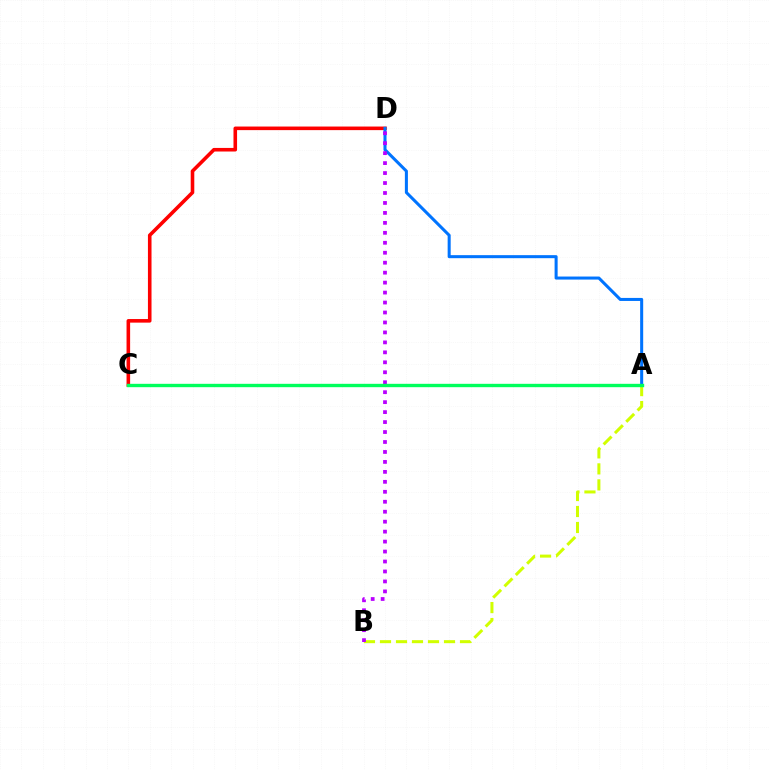{('C', 'D'): [{'color': '#ff0000', 'line_style': 'solid', 'thickness': 2.58}], ('A', 'D'): [{'color': '#0074ff', 'line_style': 'solid', 'thickness': 2.19}], ('A', 'B'): [{'color': '#d1ff00', 'line_style': 'dashed', 'thickness': 2.17}], ('B', 'D'): [{'color': '#b900ff', 'line_style': 'dotted', 'thickness': 2.71}], ('A', 'C'): [{'color': '#00ff5c', 'line_style': 'solid', 'thickness': 2.43}]}